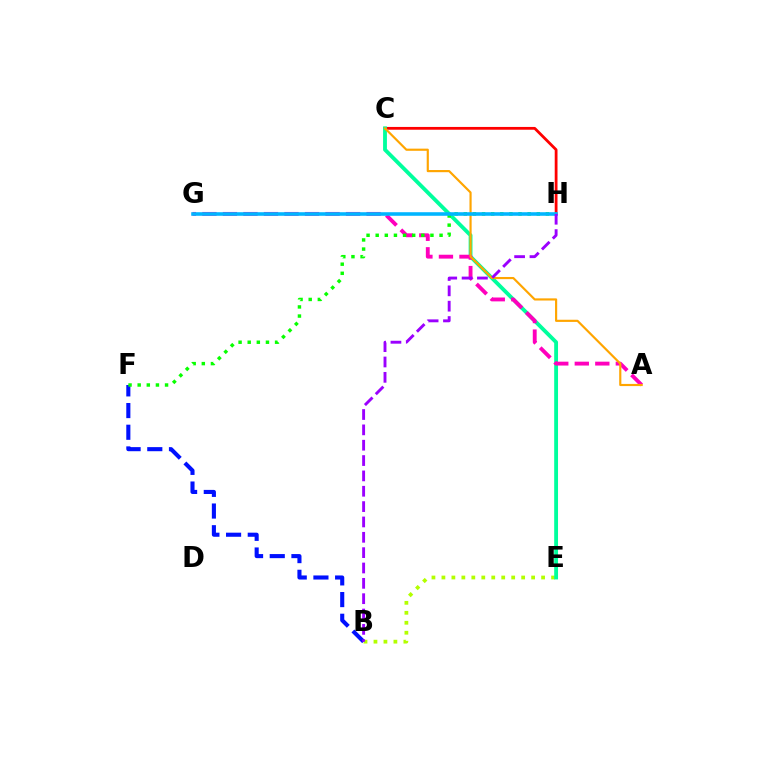{('B', 'E'): [{'color': '#b3ff00', 'line_style': 'dotted', 'thickness': 2.71}], ('C', 'H'): [{'color': '#ff0000', 'line_style': 'solid', 'thickness': 2.0}], ('B', 'F'): [{'color': '#0010ff', 'line_style': 'dashed', 'thickness': 2.95}], ('C', 'E'): [{'color': '#00ff9d', 'line_style': 'solid', 'thickness': 2.76}], ('A', 'G'): [{'color': '#ff00bd', 'line_style': 'dashed', 'thickness': 2.79}], ('A', 'C'): [{'color': '#ffa500', 'line_style': 'solid', 'thickness': 1.55}], ('F', 'H'): [{'color': '#08ff00', 'line_style': 'dotted', 'thickness': 2.48}], ('G', 'H'): [{'color': '#00b5ff', 'line_style': 'solid', 'thickness': 2.57}], ('B', 'H'): [{'color': '#9b00ff', 'line_style': 'dashed', 'thickness': 2.08}]}